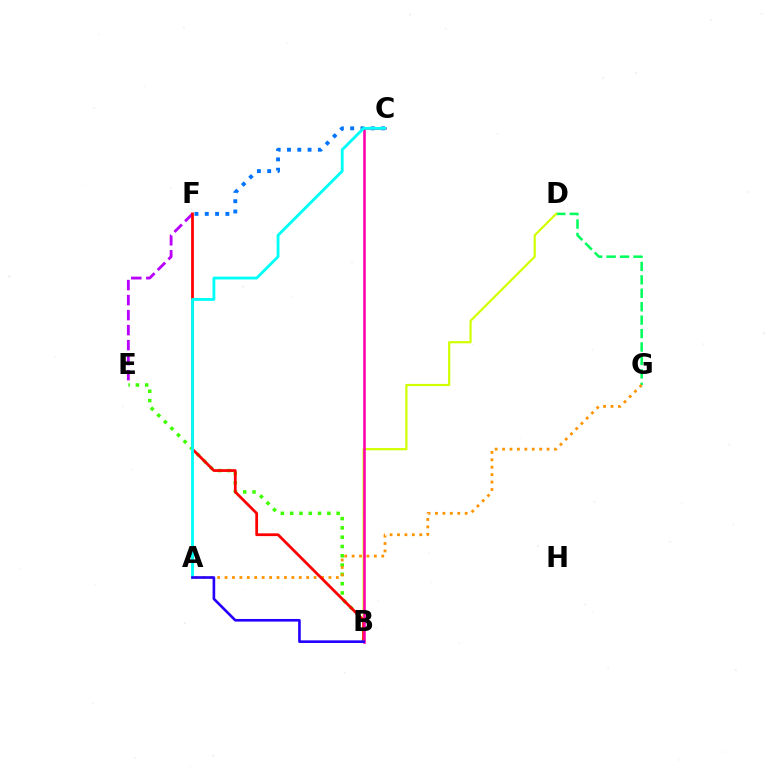{('B', 'E'): [{'color': '#3dff00', 'line_style': 'dotted', 'thickness': 2.53}], ('D', 'G'): [{'color': '#00ff5c', 'line_style': 'dashed', 'thickness': 1.82}], ('E', 'F'): [{'color': '#b900ff', 'line_style': 'dashed', 'thickness': 2.04}], ('A', 'G'): [{'color': '#ff9400', 'line_style': 'dotted', 'thickness': 2.02}], ('C', 'F'): [{'color': '#0074ff', 'line_style': 'dotted', 'thickness': 2.8}], ('B', 'D'): [{'color': '#d1ff00', 'line_style': 'solid', 'thickness': 1.58}], ('B', 'F'): [{'color': '#ff0000', 'line_style': 'solid', 'thickness': 1.98}], ('B', 'C'): [{'color': '#ff00ac', 'line_style': 'solid', 'thickness': 1.85}], ('A', 'C'): [{'color': '#00fff6', 'line_style': 'solid', 'thickness': 2.05}], ('A', 'B'): [{'color': '#2500ff', 'line_style': 'solid', 'thickness': 1.9}]}